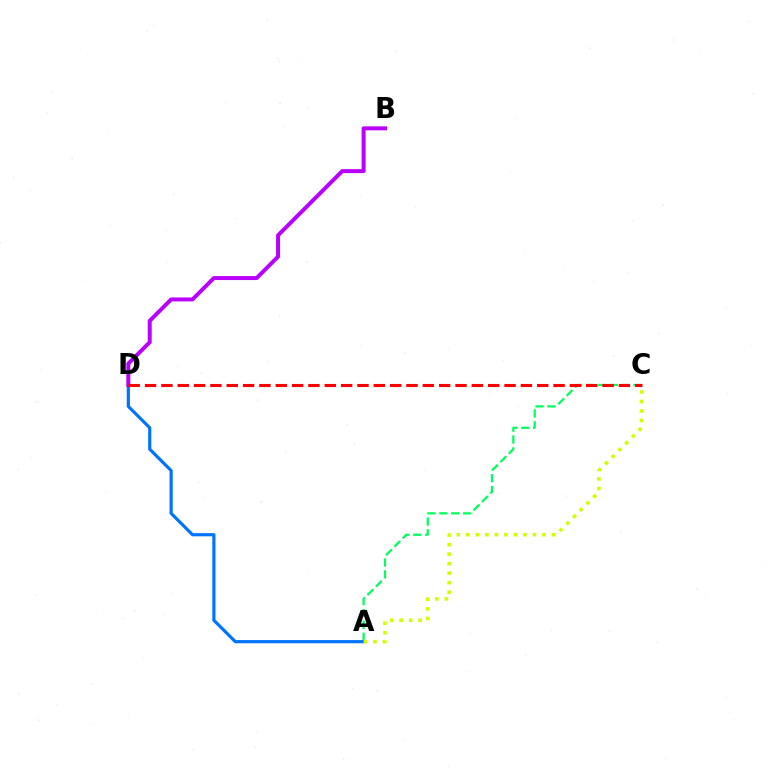{('A', 'C'): [{'color': '#00ff5c', 'line_style': 'dashed', 'thickness': 1.61}, {'color': '#d1ff00', 'line_style': 'dotted', 'thickness': 2.59}], ('A', 'D'): [{'color': '#0074ff', 'line_style': 'solid', 'thickness': 2.29}], ('B', 'D'): [{'color': '#b900ff', 'line_style': 'solid', 'thickness': 2.86}], ('C', 'D'): [{'color': '#ff0000', 'line_style': 'dashed', 'thickness': 2.22}]}